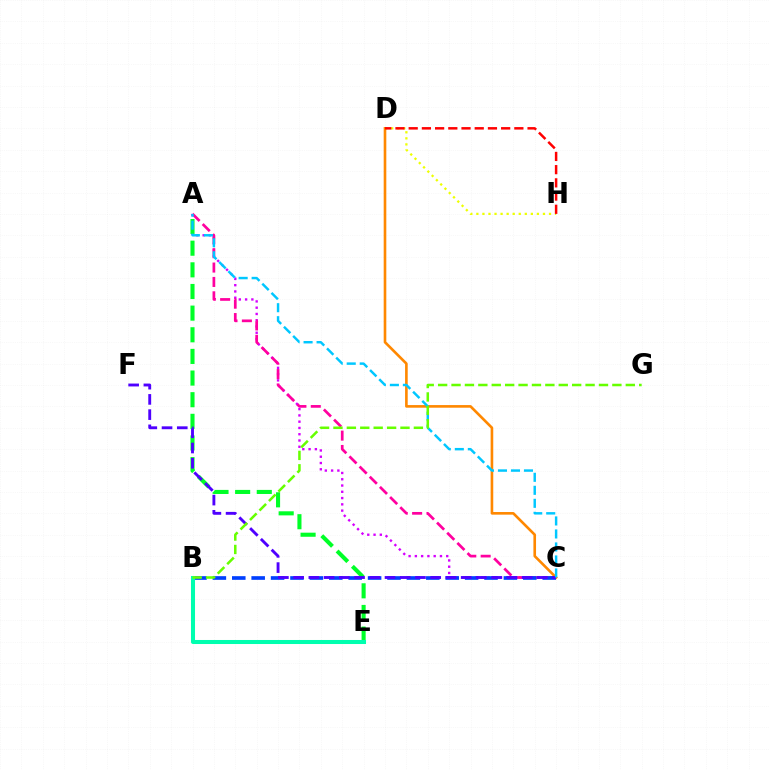{('A', 'C'): [{'color': '#d600ff', 'line_style': 'dotted', 'thickness': 1.7}, {'color': '#ff00a0', 'line_style': 'dashed', 'thickness': 1.95}, {'color': '#00c7ff', 'line_style': 'dashed', 'thickness': 1.77}], ('B', 'C'): [{'color': '#003fff', 'line_style': 'dashed', 'thickness': 2.64}], ('C', 'D'): [{'color': '#ff8800', 'line_style': 'solid', 'thickness': 1.89}], ('A', 'E'): [{'color': '#00ff27', 'line_style': 'dashed', 'thickness': 2.94}], ('D', 'H'): [{'color': '#eeff00', 'line_style': 'dotted', 'thickness': 1.64}, {'color': '#ff0000', 'line_style': 'dashed', 'thickness': 1.79}], ('B', 'E'): [{'color': '#00ffaf', 'line_style': 'solid', 'thickness': 2.91}], ('C', 'F'): [{'color': '#4f00ff', 'line_style': 'dashed', 'thickness': 2.07}], ('B', 'G'): [{'color': '#66ff00', 'line_style': 'dashed', 'thickness': 1.82}]}